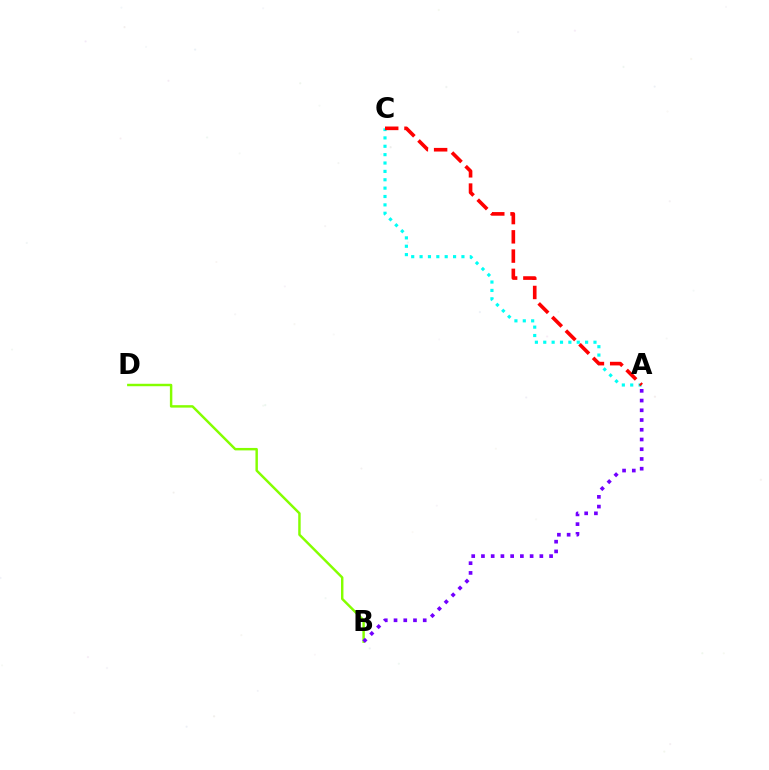{('B', 'D'): [{'color': '#84ff00', 'line_style': 'solid', 'thickness': 1.76}], ('A', 'C'): [{'color': '#00fff6', 'line_style': 'dotted', 'thickness': 2.27}, {'color': '#ff0000', 'line_style': 'dashed', 'thickness': 2.62}], ('A', 'B'): [{'color': '#7200ff', 'line_style': 'dotted', 'thickness': 2.64}]}